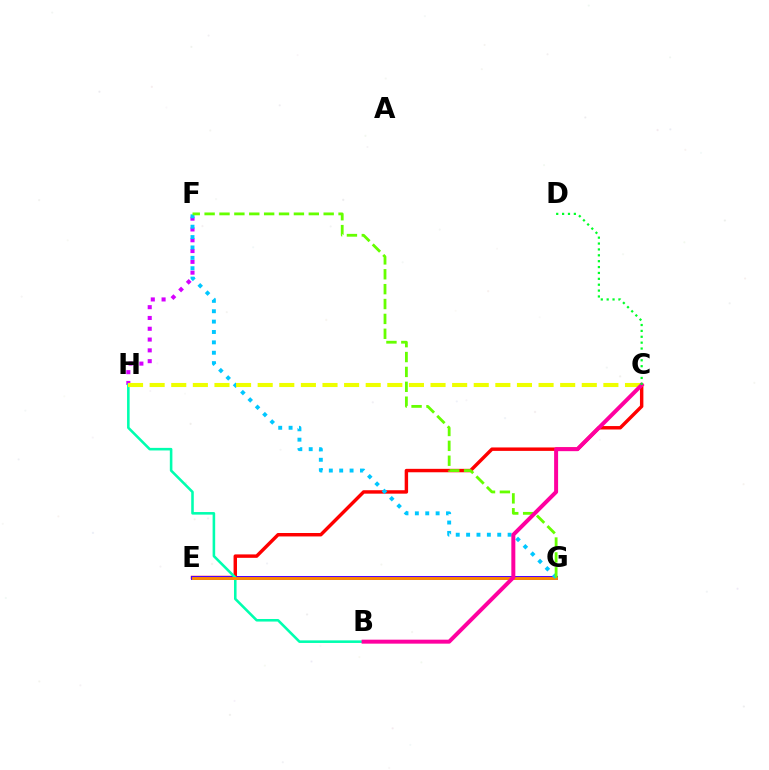{('C', 'E'): [{'color': '#ff0000', 'line_style': 'solid', 'thickness': 2.47}], ('E', 'G'): [{'color': '#4f00ff', 'line_style': 'solid', 'thickness': 2.86}, {'color': '#003fff', 'line_style': 'dashed', 'thickness': 2.08}, {'color': '#ff8800', 'line_style': 'solid', 'thickness': 2.09}], ('F', 'H'): [{'color': '#d600ff', 'line_style': 'dotted', 'thickness': 2.93}], ('B', 'H'): [{'color': '#00ffaf', 'line_style': 'solid', 'thickness': 1.85}], ('F', 'G'): [{'color': '#00c7ff', 'line_style': 'dotted', 'thickness': 2.82}, {'color': '#66ff00', 'line_style': 'dashed', 'thickness': 2.02}], ('C', 'H'): [{'color': '#eeff00', 'line_style': 'dashed', 'thickness': 2.94}], ('B', 'C'): [{'color': '#ff00a0', 'line_style': 'solid', 'thickness': 2.87}], ('C', 'D'): [{'color': '#00ff27', 'line_style': 'dotted', 'thickness': 1.6}]}